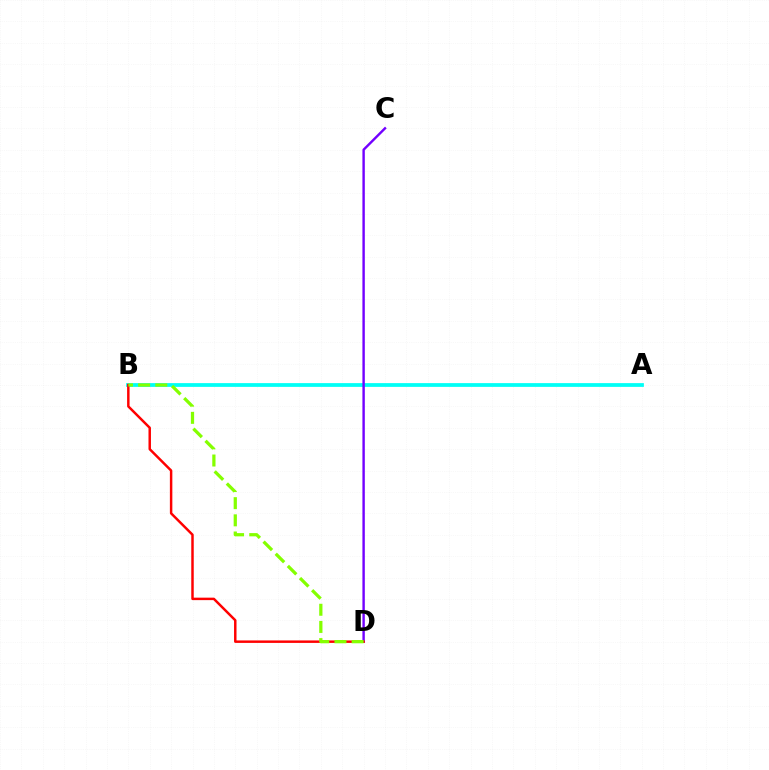{('A', 'B'): [{'color': '#00fff6', 'line_style': 'solid', 'thickness': 2.71}], ('C', 'D'): [{'color': '#7200ff', 'line_style': 'solid', 'thickness': 1.74}], ('B', 'D'): [{'color': '#ff0000', 'line_style': 'solid', 'thickness': 1.78}, {'color': '#84ff00', 'line_style': 'dashed', 'thickness': 2.33}]}